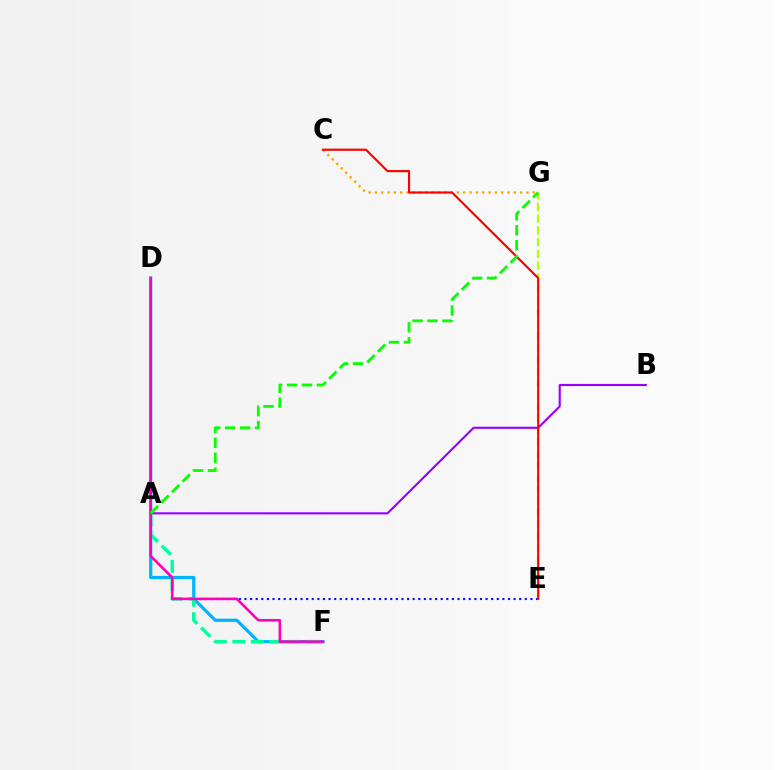{('A', 'E'): [{'color': '#0010ff', 'line_style': 'dotted', 'thickness': 1.52}], ('E', 'G'): [{'color': '#b3ff00', 'line_style': 'dashed', 'thickness': 1.6}], ('D', 'F'): [{'color': '#00b5ff', 'line_style': 'solid', 'thickness': 2.31}, {'color': '#ff00bd', 'line_style': 'solid', 'thickness': 1.87}], ('A', 'B'): [{'color': '#9b00ff', 'line_style': 'solid', 'thickness': 1.53}], ('A', 'F'): [{'color': '#00ff9d', 'line_style': 'dashed', 'thickness': 2.51}], ('C', 'G'): [{'color': '#ffa500', 'line_style': 'dotted', 'thickness': 1.72}], ('C', 'E'): [{'color': '#ff0000', 'line_style': 'solid', 'thickness': 1.55}], ('A', 'G'): [{'color': '#08ff00', 'line_style': 'dashed', 'thickness': 2.03}]}